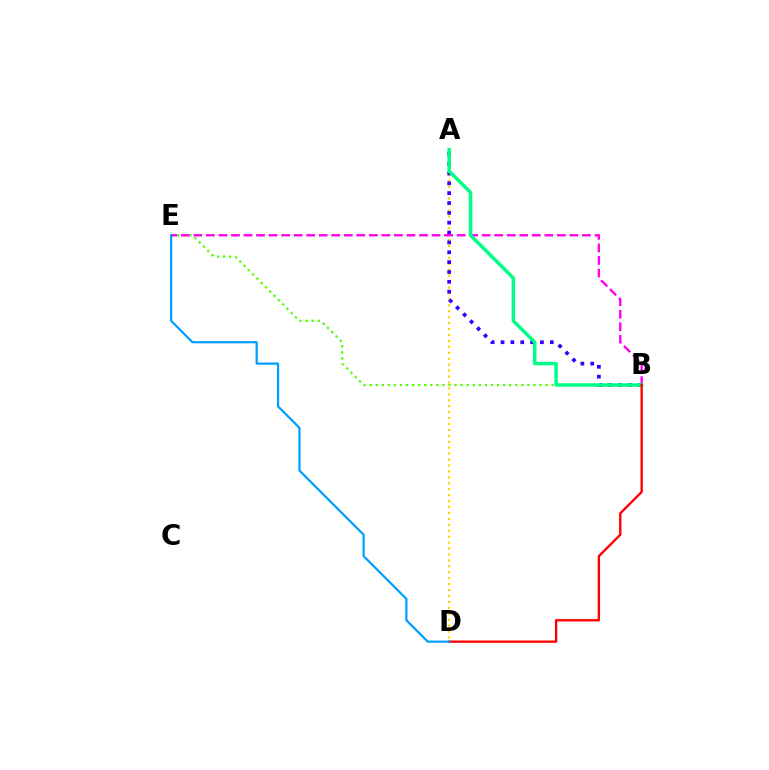{('A', 'D'): [{'color': '#ffd500', 'line_style': 'dotted', 'thickness': 1.61}], ('B', 'E'): [{'color': '#4fff00', 'line_style': 'dotted', 'thickness': 1.65}, {'color': '#ff00ed', 'line_style': 'dashed', 'thickness': 1.7}], ('A', 'B'): [{'color': '#3700ff', 'line_style': 'dotted', 'thickness': 2.68}, {'color': '#00ff86', 'line_style': 'solid', 'thickness': 2.5}], ('B', 'D'): [{'color': '#ff0000', 'line_style': 'solid', 'thickness': 1.69}], ('D', 'E'): [{'color': '#009eff', 'line_style': 'solid', 'thickness': 1.59}]}